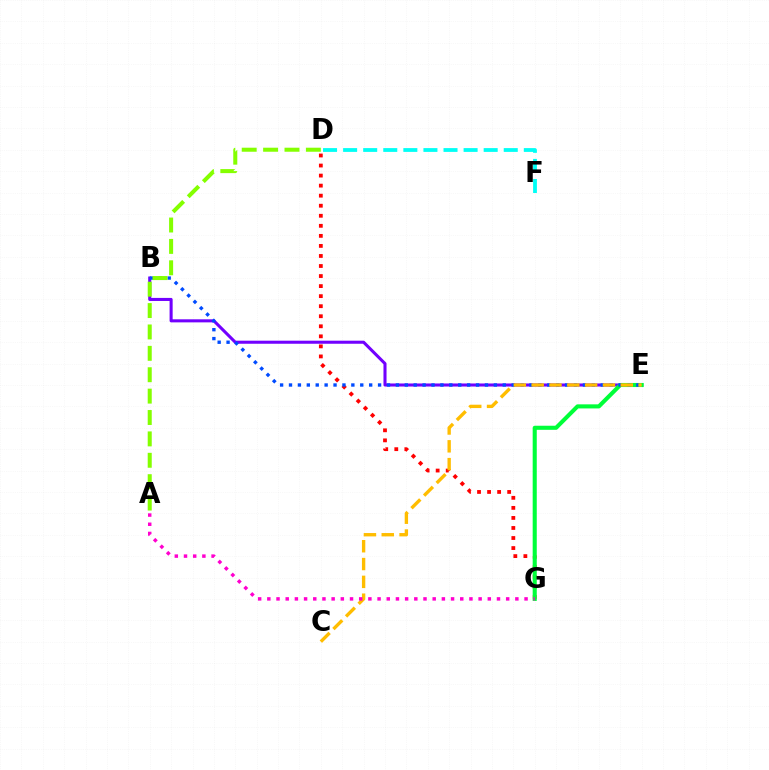{('D', 'G'): [{'color': '#ff0000', 'line_style': 'dotted', 'thickness': 2.73}], ('B', 'E'): [{'color': '#7200ff', 'line_style': 'solid', 'thickness': 2.21}, {'color': '#004bff', 'line_style': 'dotted', 'thickness': 2.42}], ('E', 'G'): [{'color': '#00ff39', 'line_style': 'solid', 'thickness': 2.94}], ('D', 'F'): [{'color': '#00fff6', 'line_style': 'dashed', 'thickness': 2.73}], ('C', 'E'): [{'color': '#ffbd00', 'line_style': 'dashed', 'thickness': 2.42}], ('A', 'D'): [{'color': '#84ff00', 'line_style': 'dashed', 'thickness': 2.91}], ('A', 'G'): [{'color': '#ff00cf', 'line_style': 'dotted', 'thickness': 2.5}]}